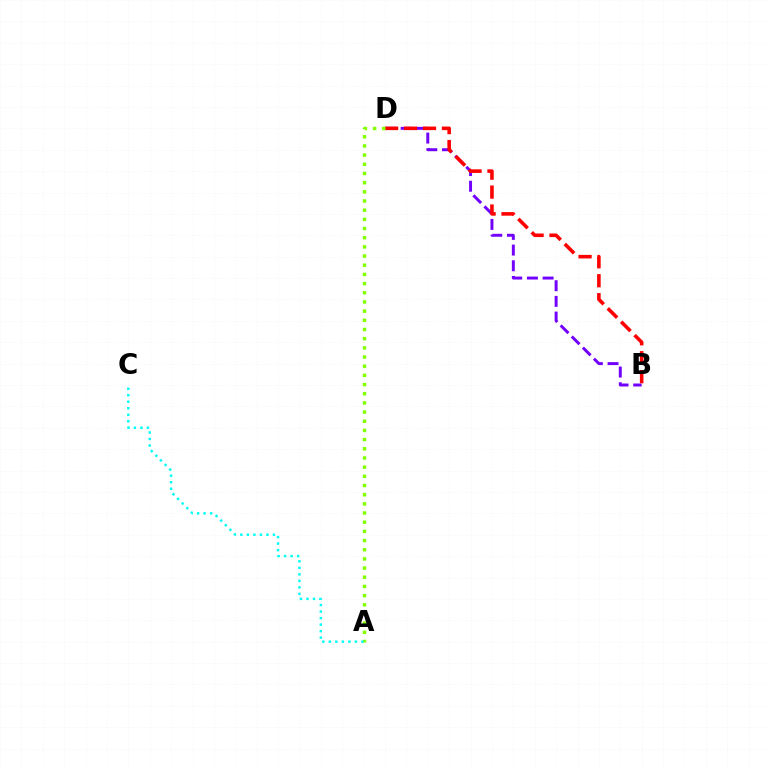{('B', 'D'): [{'color': '#7200ff', 'line_style': 'dashed', 'thickness': 2.13}, {'color': '#ff0000', 'line_style': 'dashed', 'thickness': 2.57}], ('A', 'D'): [{'color': '#84ff00', 'line_style': 'dotted', 'thickness': 2.49}], ('A', 'C'): [{'color': '#00fff6', 'line_style': 'dotted', 'thickness': 1.77}]}